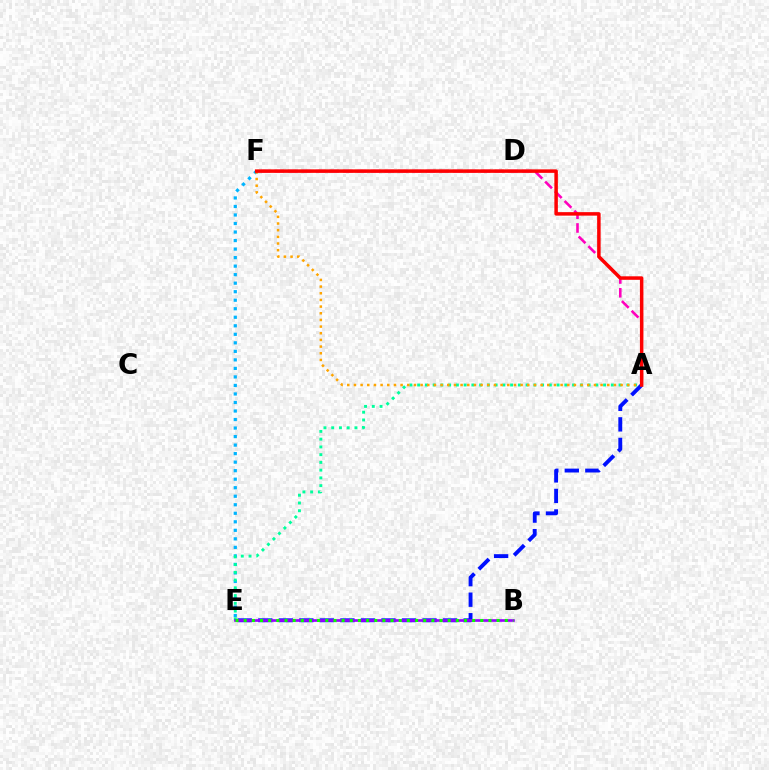{('A', 'F'): [{'color': '#ff00bd', 'line_style': 'dashed', 'thickness': 1.87}, {'color': '#ffa500', 'line_style': 'dotted', 'thickness': 1.81}, {'color': '#ff0000', 'line_style': 'solid', 'thickness': 2.52}], ('E', 'F'): [{'color': '#00b5ff', 'line_style': 'dotted', 'thickness': 2.32}], ('A', 'E'): [{'color': '#0010ff', 'line_style': 'dashed', 'thickness': 2.79}, {'color': '#00ff9d', 'line_style': 'dotted', 'thickness': 2.1}], ('D', 'F'): [{'color': '#b3ff00', 'line_style': 'dotted', 'thickness': 1.66}], ('B', 'E'): [{'color': '#9b00ff', 'line_style': 'solid', 'thickness': 1.92}, {'color': '#08ff00', 'line_style': 'dotted', 'thickness': 2.22}]}